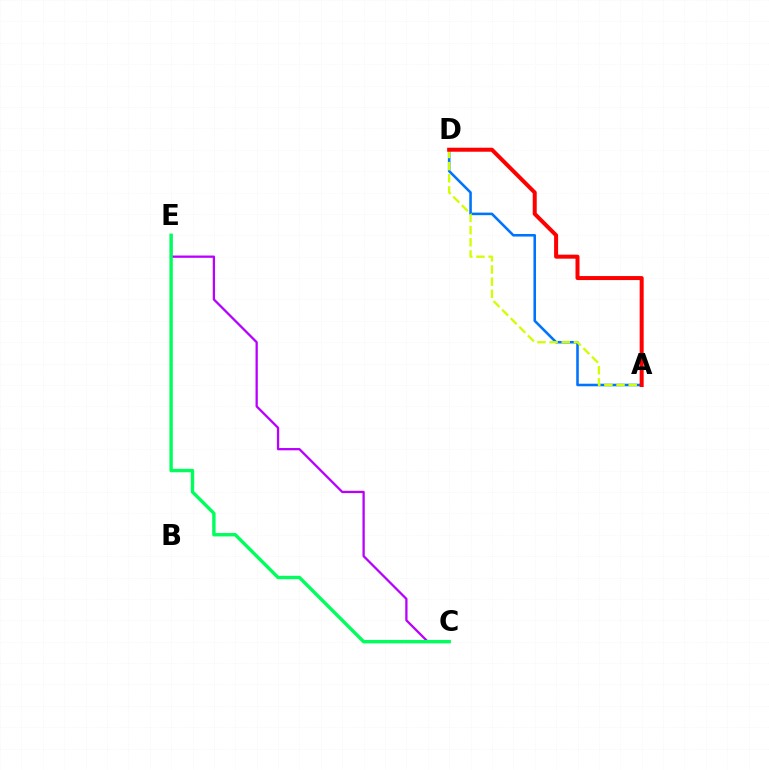{('C', 'E'): [{'color': '#b900ff', 'line_style': 'solid', 'thickness': 1.64}, {'color': '#00ff5c', 'line_style': 'solid', 'thickness': 2.44}], ('A', 'D'): [{'color': '#0074ff', 'line_style': 'solid', 'thickness': 1.85}, {'color': '#d1ff00', 'line_style': 'dashed', 'thickness': 1.65}, {'color': '#ff0000', 'line_style': 'solid', 'thickness': 2.89}]}